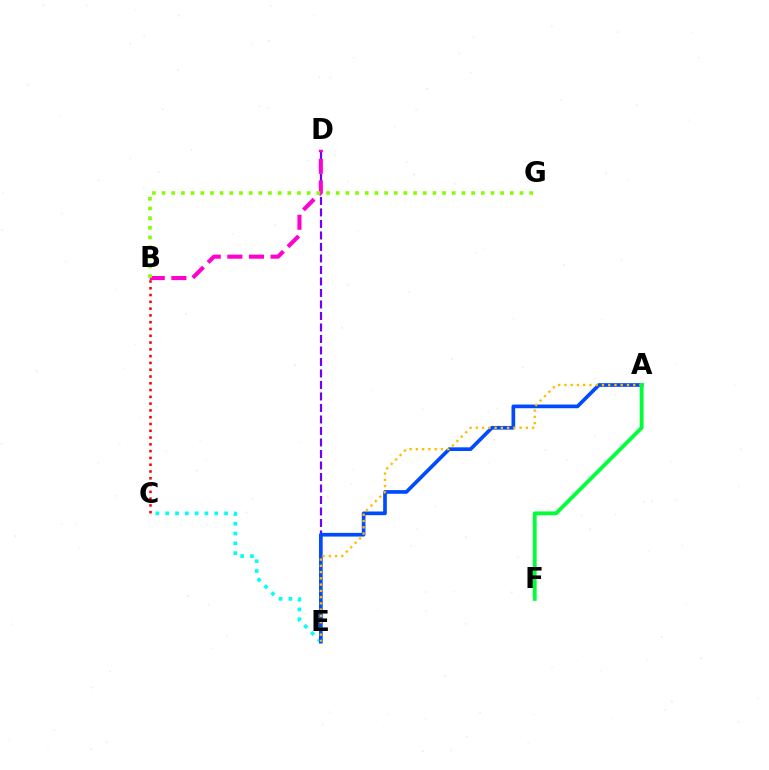{('D', 'E'): [{'color': '#7200ff', 'line_style': 'dashed', 'thickness': 1.56}], ('C', 'E'): [{'color': '#00fff6', 'line_style': 'dotted', 'thickness': 2.67}], ('B', 'C'): [{'color': '#ff0000', 'line_style': 'dotted', 'thickness': 1.84}], ('A', 'E'): [{'color': '#004bff', 'line_style': 'solid', 'thickness': 2.65}, {'color': '#ffbd00', 'line_style': 'dotted', 'thickness': 1.7}], ('B', 'D'): [{'color': '#ff00cf', 'line_style': 'dashed', 'thickness': 2.94}], ('A', 'F'): [{'color': '#00ff39', 'line_style': 'solid', 'thickness': 2.77}], ('B', 'G'): [{'color': '#84ff00', 'line_style': 'dotted', 'thickness': 2.63}]}